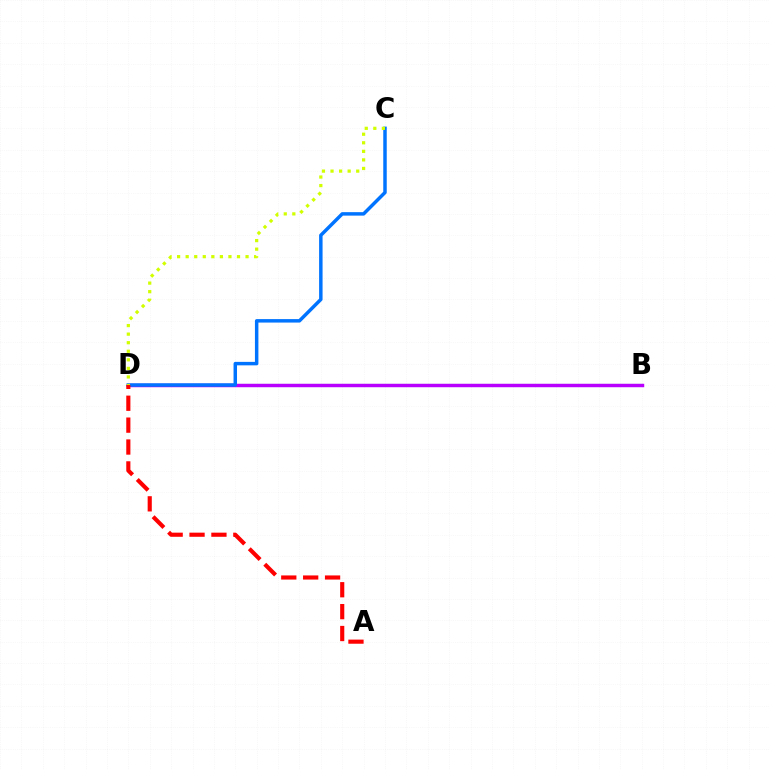{('B', 'D'): [{'color': '#00ff5c', 'line_style': 'solid', 'thickness': 1.5}, {'color': '#b900ff', 'line_style': 'solid', 'thickness': 2.47}], ('C', 'D'): [{'color': '#0074ff', 'line_style': 'solid', 'thickness': 2.5}, {'color': '#d1ff00', 'line_style': 'dotted', 'thickness': 2.32}], ('A', 'D'): [{'color': '#ff0000', 'line_style': 'dashed', 'thickness': 2.97}]}